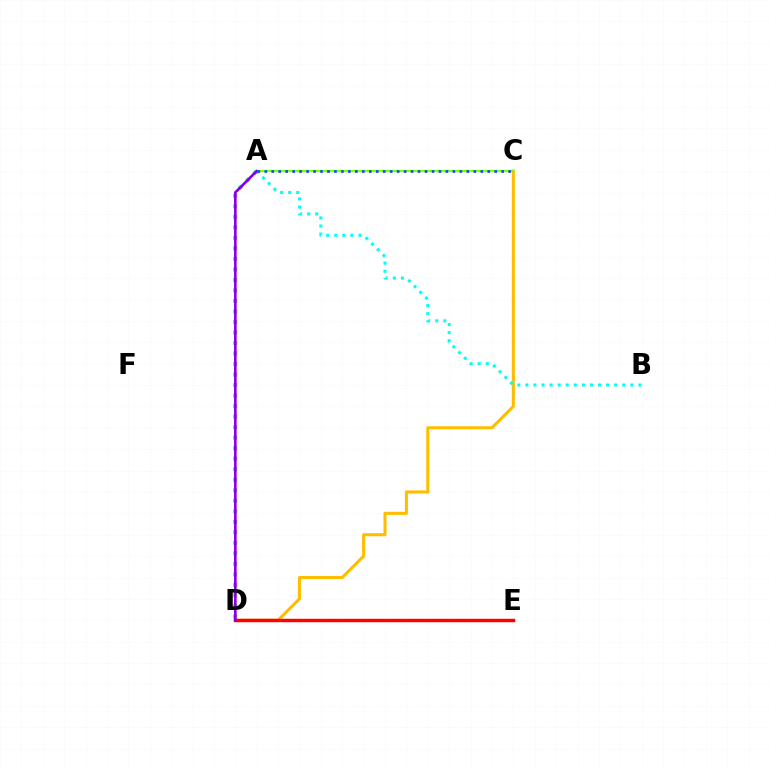{('C', 'D'): [{'color': '#ffbd00', 'line_style': 'solid', 'thickness': 2.2}], ('A', 'B'): [{'color': '#00fff6', 'line_style': 'dotted', 'thickness': 2.19}], ('A', 'D'): [{'color': '#00ff39', 'line_style': 'dotted', 'thickness': 2.86}, {'color': '#ff00cf', 'line_style': 'solid', 'thickness': 1.76}, {'color': '#7200ff', 'line_style': 'solid', 'thickness': 1.56}], ('D', 'E'): [{'color': '#ff0000', 'line_style': 'solid', 'thickness': 2.48}], ('A', 'C'): [{'color': '#84ff00', 'line_style': 'solid', 'thickness': 1.72}, {'color': '#004bff', 'line_style': 'dotted', 'thickness': 1.89}]}